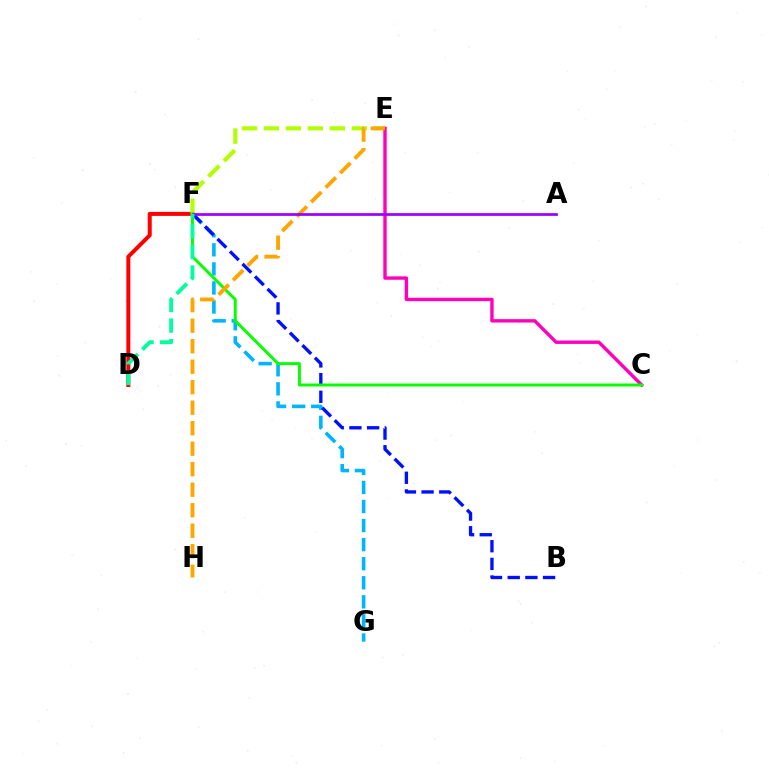{('F', 'G'): [{'color': '#00b5ff', 'line_style': 'dashed', 'thickness': 2.59}], ('B', 'F'): [{'color': '#0010ff', 'line_style': 'dashed', 'thickness': 2.4}], ('D', 'F'): [{'color': '#ff0000', 'line_style': 'solid', 'thickness': 2.88}, {'color': '#00ff9d', 'line_style': 'dashed', 'thickness': 2.8}], ('E', 'F'): [{'color': '#b3ff00', 'line_style': 'dashed', 'thickness': 2.98}], ('C', 'E'): [{'color': '#ff00bd', 'line_style': 'solid', 'thickness': 2.45}], ('C', 'F'): [{'color': '#08ff00', 'line_style': 'solid', 'thickness': 2.12}], ('E', 'H'): [{'color': '#ffa500', 'line_style': 'dashed', 'thickness': 2.79}], ('A', 'F'): [{'color': '#9b00ff', 'line_style': 'solid', 'thickness': 1.96}]}